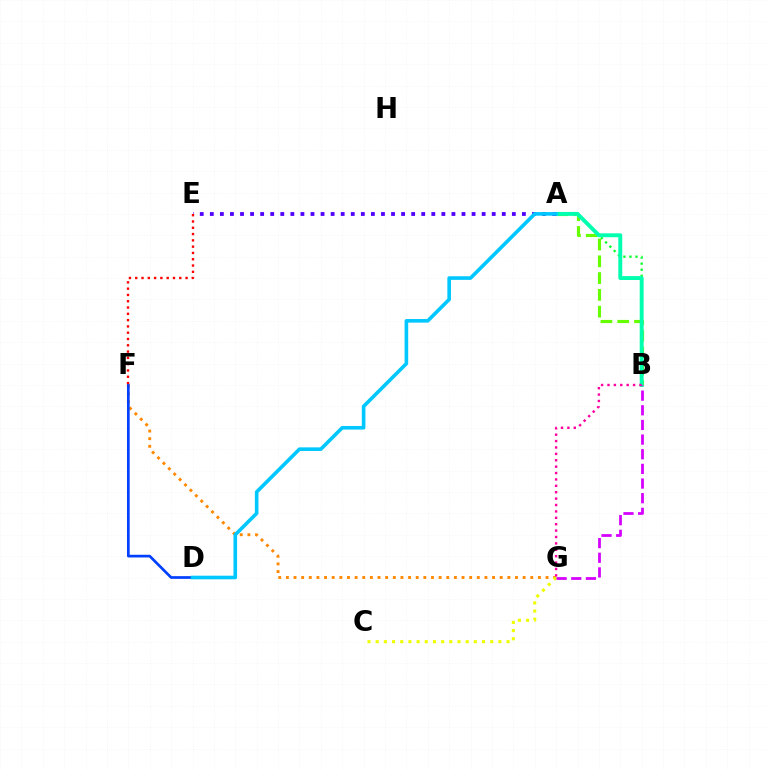{('A', 'B'): [{'color': '#00ff27', 'line_style': 'dotted', 'thickness': 1.65}, {'color': '#66ff00', 'line_style': 'dashed', 'thickness': 2.28}, {'color': '#00ffaf', 'line_style': 'solid', 'thickness': 2.82}], ('F', 'G'): [{'color': '#ff8800', 'line_style': 'dotted', 'thickness': 2.07}], ('A', 'E'): [{'color': '#4f00ff', 'line_style': 'dotted', 'thickness': 2.74}], ('C', 'G'): [{'color': '#eeff00', 'line_style': 'dotted', 'thickness': 2.22}], ('B', 'G'): [{'color': '#ff00a0', 'line_style': 'dotted', 'thickness': 1.74}, {'color': '#d600ff', 'line_style': 'dashed', 'thickness': 1.99}], ('D', 'F'): [{'color': '#003fff', 'line_style': 'solid', 'thickness': 1.94}], ('E', 'F'): [{'color': '#ff0000', 'line_style': 'dotted', 'thickness': 1.71}], ('A', 'D'): [{'color': '#00c7ff', 'line_style': 'solid', 'thickness': 2.6}]}